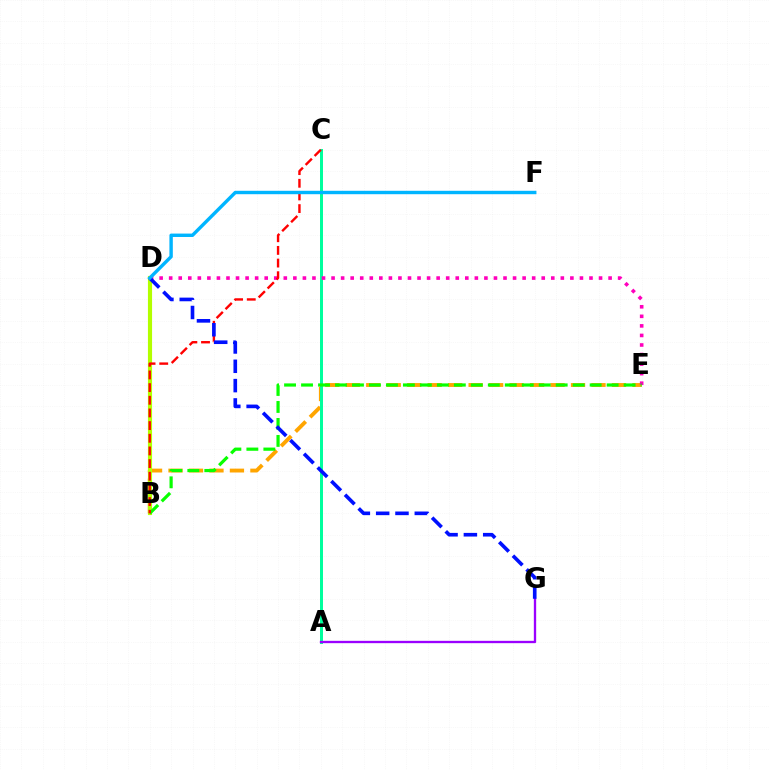{('B', 'E'): [{'color': '#ffa500', 'line_style': 'dashed', 'thickness': 2.78}, {'color': '#08ff00', 'line_style': 'dashed', 'thickness': 2.31}], ('A', 'C'): [{'color': '#00ff9d', 'line_style': 'solid', 'thickness': 2.15}], ('B', 'D'): [{'color': '#b3ff00', 'line_style': 'solid', 'thickness': 2.98}], ('D', 'E'): [{'color': '#ff00bd', 'line_style': 'dotted', 'thickness': 2.6}], ('A', 'G'): [{'color': '#9b00ff', 'line_style': 'solid', 'thickness': 1.68}], ('B', 'C'): [{'color': '#ff0000', 'line_style': 'dashed', 'thickness': 1.72}], ('D', 'G'): [{'color': '#0010ff', 'line_style': 'dashed', 'thickness': 2.62}], ('D', 'F'): [{'color': '#00b5ff', 'line_style': 'solid', 'thickness': 2.45}]}